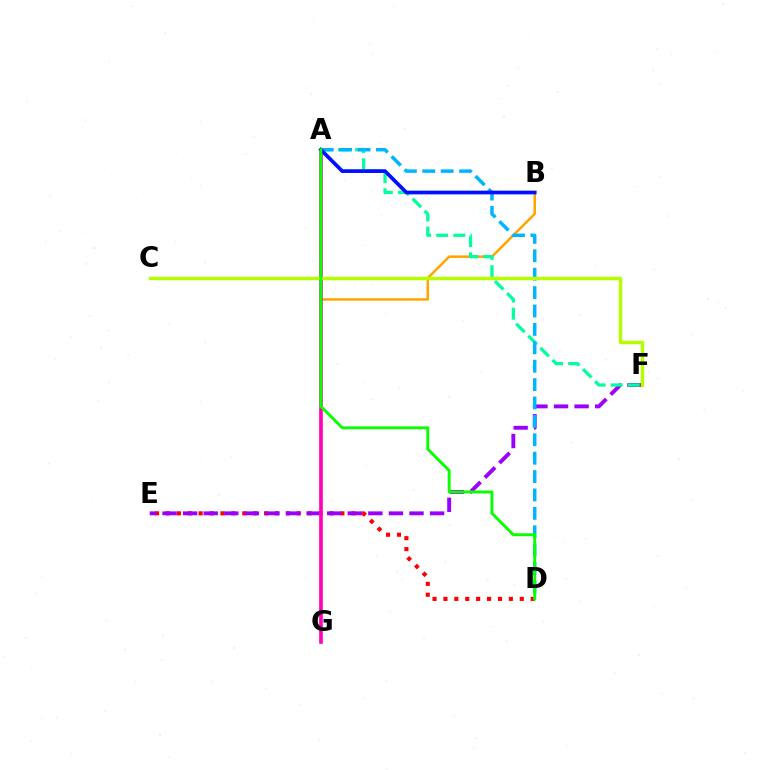{('D', 'E'): [{'color': '#ff0000', 'line_style': 'dotted', 'thickness': 2.96}], ('B', 'G'): [{'color': '#ffa500', 'line_style': 'solid', 'thickness': 1.82}], ('E', 'F'): [{'color': '#9b00ff', 'line_style': 'dashed', 'thickness': 2.8}], ('A', 'F'): [{'color': '#00ff9d', 'line_style': 'dashed', 'thickness': 2.33}], ('A', 'G'): [{'color': '#ff00bd', 'line_style': 'solid', 'thickness': 2.58}], ('A', 'D'): [{'color': '#00b5ff', 'line_style': 'dashed', 'thickness': 2.5}, {'color': '#08ff00', 'line_style': 'solid', 'thickness': 2.08}], ('A', 'B'): [{'color': '#0010ff', 'line_style': 'solid', 'thickness': 2.67}], ('C', 'F'): [{'color': '#b3ff00', 'line_style': 'solid', 'thickness': 2.46}]}